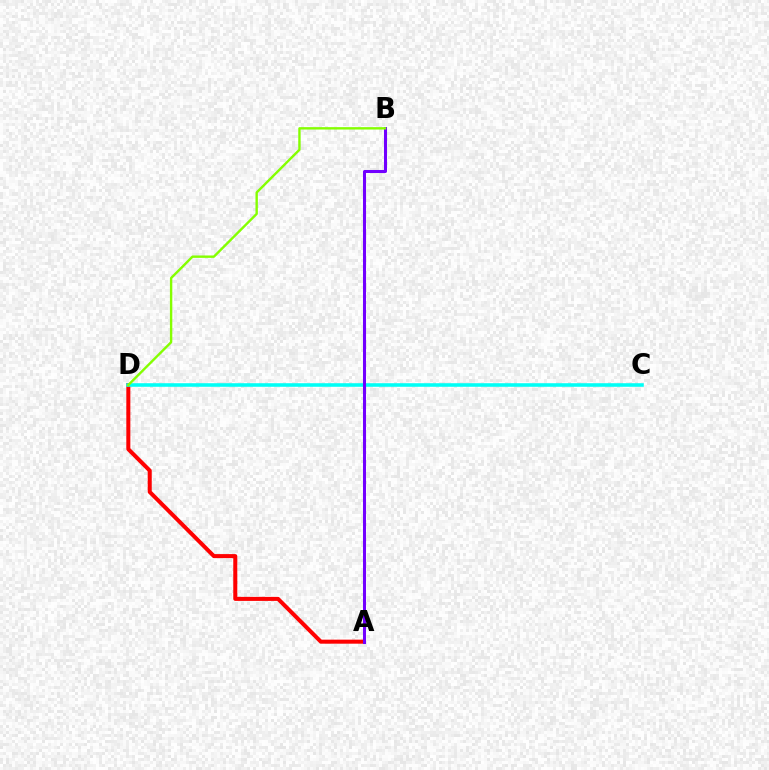{('A', 'D'): [{'color': '#ff0000', 'line_style': 'solid', 'thickness': 2.9}], ('C', 'D'): [{'color': '#00fff6', 'line_style': 'solid', 'thickness': 2.57}], ('A', 'B'): [{'color': '#7200ff', 'line_style': 'solid', 'thickness': 2.18}], ('B', 'D'): [{'color': '#84ff00', 'line_style': 'solid', 'thickness': 1.72}]}